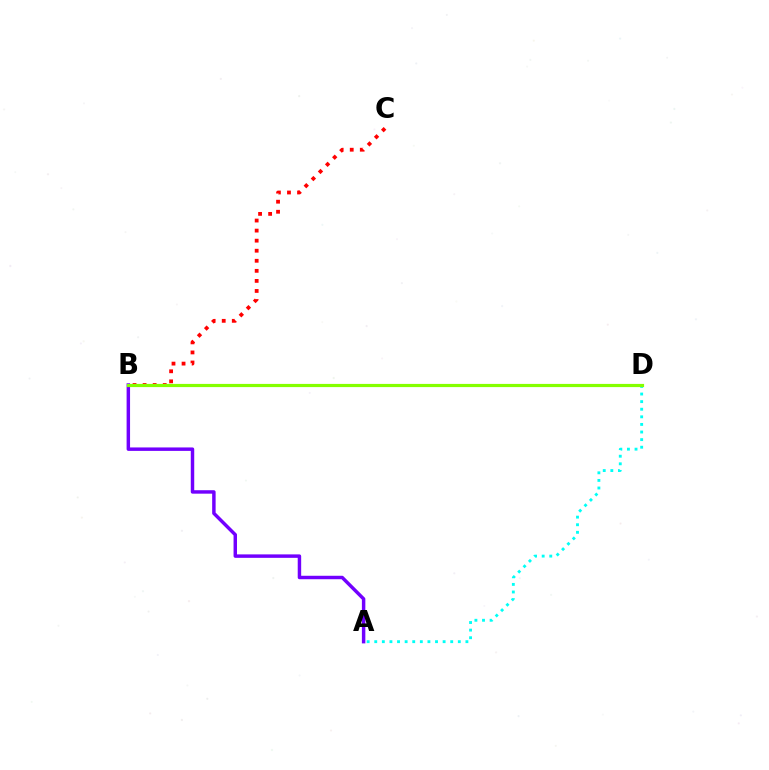{('A', 'D'): [{'color': '#00fff6', 'line_style': 'dotted', 'thickness': 2.06}], ('A', 'B'): [{'color': '#7200ff', 'line_style': 'solid', 'thickness': 2.49}], ('B', 'C'): [{'color': '#ff0000', 'line_style': 'dotted', 'thickness': 2.73}], ('B', 'D'): [{'color': '#84ff00', 'line_style': 'solid', 'thickness': 2.29}]}